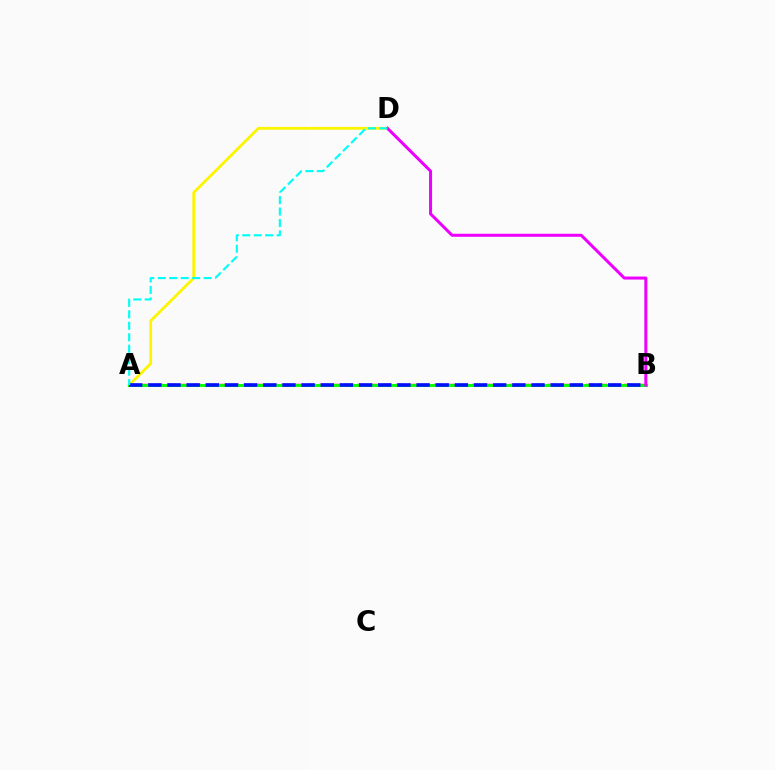{('A', 'D'): [{'color': '#fcf500', 'line_style': 'solid', 'thickness': 2.02}, {'color': '#00fff6', 'line_style': 'dashed', 'thickness': 1.56}], ('A', 'B'): [{'color': '#ff0000', 'line_style': 'dashed', 'thickness': 1.72}, {'color': '#08ff00', 'line_style': 'solid', 'thickness': 2.11}, {'color': '#0010ff', 'line_style': 'dashed', 'thickness': 2.6}], ('B', 'D'): [{'color': '#ee00ff', 'line_style': 'solid', 'thickness': 2.17}]}